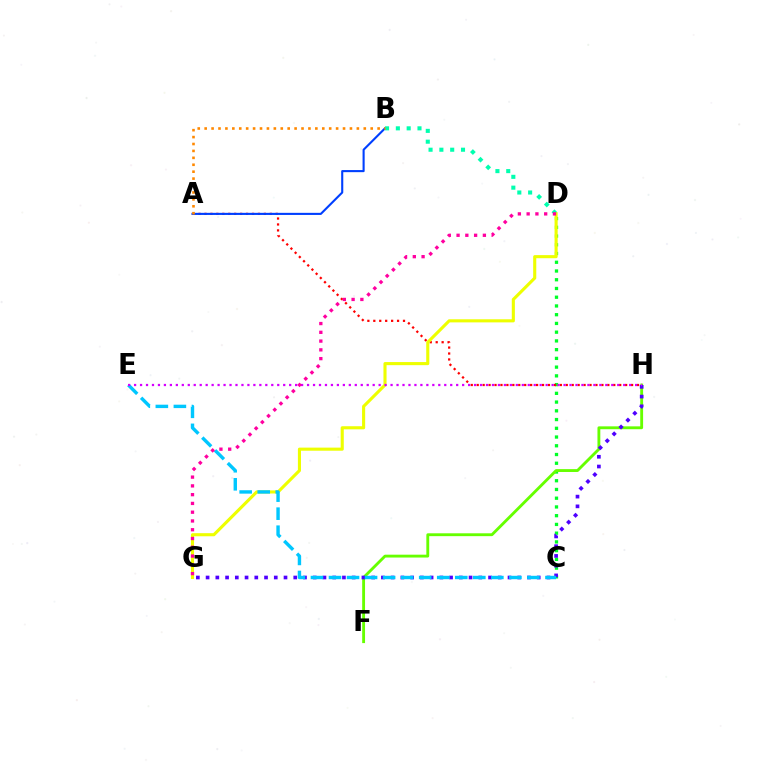{('C', 'D'): [{'color': '#00ff27', 'line_style': 'dotted', 'thickness': 2.37}], ('A', 'H'): [{'color': '#ff0000', 'line_style': 'dotted', 'thickness': 1.61}], ('F', 'H'): [{'color': '#66ff00', 'line_style': 'solid', 'thickness': 2.06}], ('A', 'B'): [{'color': '#003fff', 'line_style': 'solid', 'thickness': 1.51}, {'color': '#ff8800', 'line_style': 'dotted', 'thickness': 1.88}], ('B', 'D'): [{'color': '#00ffaf', 'line_style': 'dotted', 'thickness': 2.94}], ('G', 'H'): [{'color': '#4f00ff', 'line_style': 'dotted', 'thickness': 2.65}], ('D', 'G'): [{'color': '#eeff00', 'line_style': 'solid', 'thickness': 2.23}, {'color': '#ff00a0', 'line_style': 'dotted', 'thickness': 2.38}], ('C', 'E'): [{'color': '#00c7ff', 'line_style': 'dashed', 'thickness': 2.45}], ('E', 'H'): [{'color': '#d600ff', 'line_style': 'dotted', 'thickness': 1.62}]}